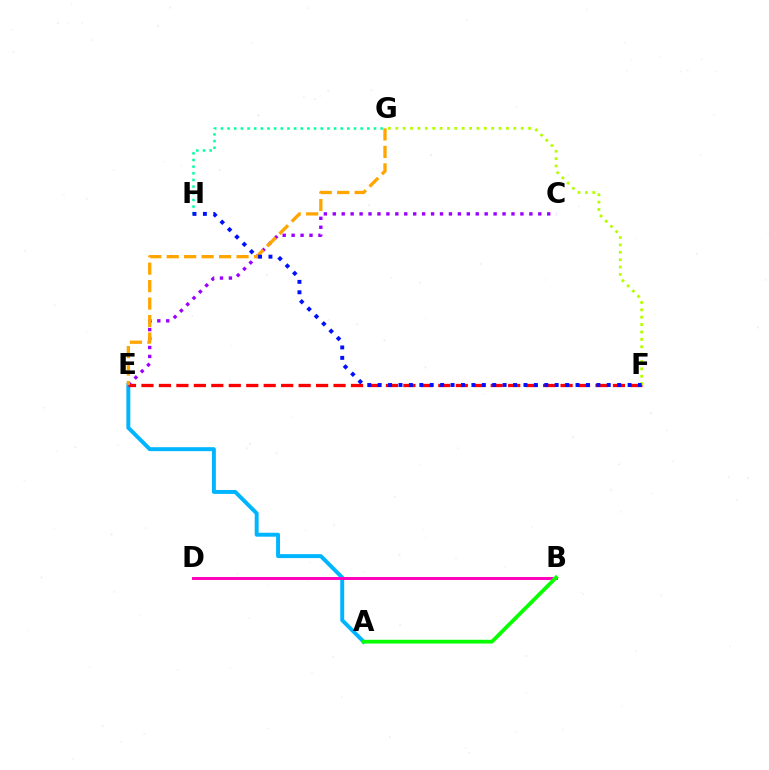{('A', 'E'): [{'color': '#00b5ff', 'line_style': 'solid', 'thickness': 2.84}], ('B', 'D'): [{'color': '#ff00bd', 'line_style': 'solid', 'thickness': 2.12}], ('C', 'E'): [{'color': '#9b00ff', 'line_style': 'dotted', 'thickness': 2.43}], ('E', 'F'): [{'color': '#ff0000', 'line_style': 'dashed', 'thickness': 2.37}], ('E', 'G'): [{'color': '#ffa500', 'line_style': 'dashed', 'thickness': 2.37}], ('F', 'G'): [{'color': '#b3ff00', 'line_style': 'dotted', 'thickness': 2.0}], ('G', 'H'): [{'color': '#00ff9d', 'line_style': 'dotted', 'thickness': 1.81}], ('F', 'H'): [{'color': '#0010ff', 'line_style': 'dotted', 'thickness': 2.83}], ('A', 'B'): [{'color': '#08ff00', 'line_style': 'solid', 'thickness': 2.71}]}